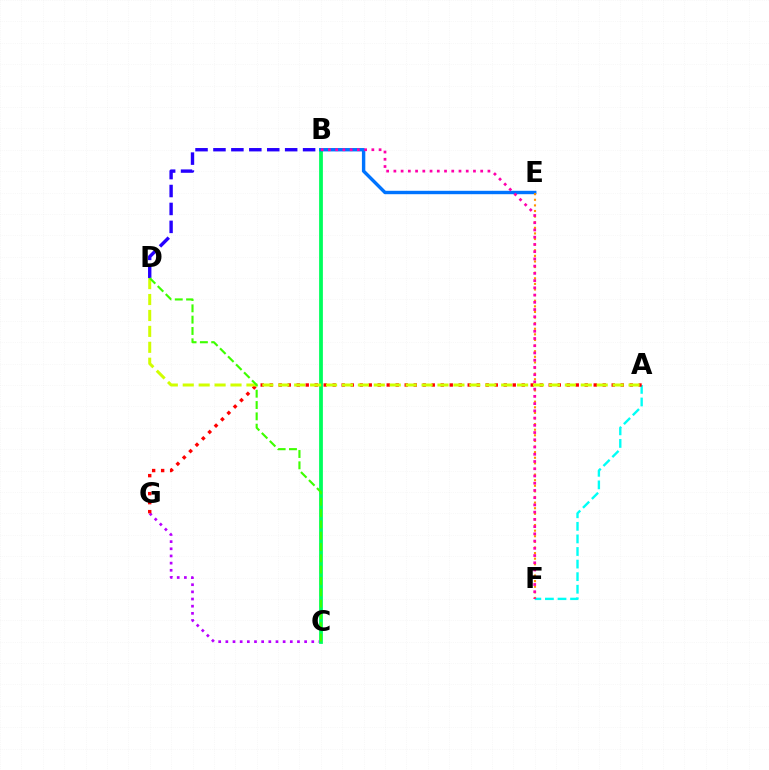{('C', 'G'): [{'color': '#b900ff', 'line_style': 'dotted', 'thickness': 1.95}], ('A', 'F'): [{'color': '#00fff6', 'line_style': 'dashed', 'thickness': 1.71}], ('B', 'C'): [{'color': '#00ff5c', 'line_style': 'solid', 'thickness': 2.72}], ('B', 'E'): [{'color': '#0074ff', 'line_style': 'solid', 'thickness': 2.45}], ('E', 'F'): [{'color': '#ff9400', 'line_style': 'dotted', 'thickness': 1.52}], ('A', 'G'): [{'color': '#ff0000', 'line_style': 'dotted', 'thickness': 2.45}], ('B', 'F'): [{'color': '#ff00ac', 'line_style': 'dotted', 'thickness': 1.97}], ('A', 'D'): [{'color': '#d1ff00', 'line_style': 'dashed', 'thickness': 2.16}], ('B', 'D'): [{'color': '#2500ff', 'line_style': 'dashed', 'thickness': 2.44}], ('C', 'D'): [{'color': '#3dff00', 'line_style': 'dashed', 'thickness': 1.54}]}